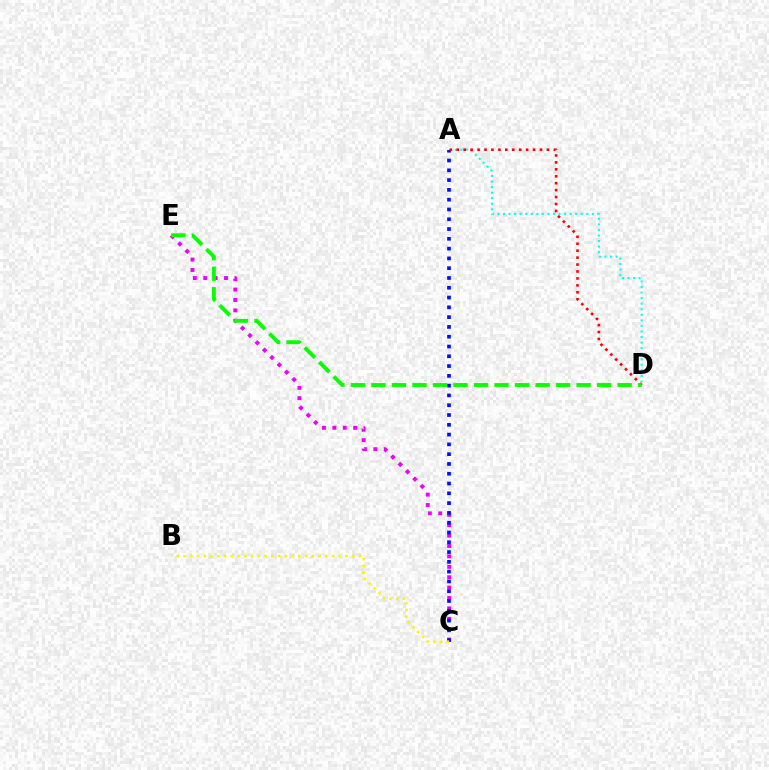{('C', 'E'): [{'color': '#ee00ff', 'line_style': 'dotted', 'thickness': 2.83}], ('A', 'D'): [{'color': '#00fff6', 'line_style': 'dotted', 'thickness': 1.51}, {'color': '#ff0000', 'line_style': 'dotted', 'thickness': 1.89}], ('A', 'C'): [{'color': '#0010ff', 'line_style': 'dotted', 'thickness': 2.66}], ('D', 'E'): [{'color': '#08ff00', 'line_style': 'dashed', 'thickness': 2.79}], ('B', 'C'): [{'color': '#fcf500', 'line_style': 'dotted', 'thickness': 1.83}]}